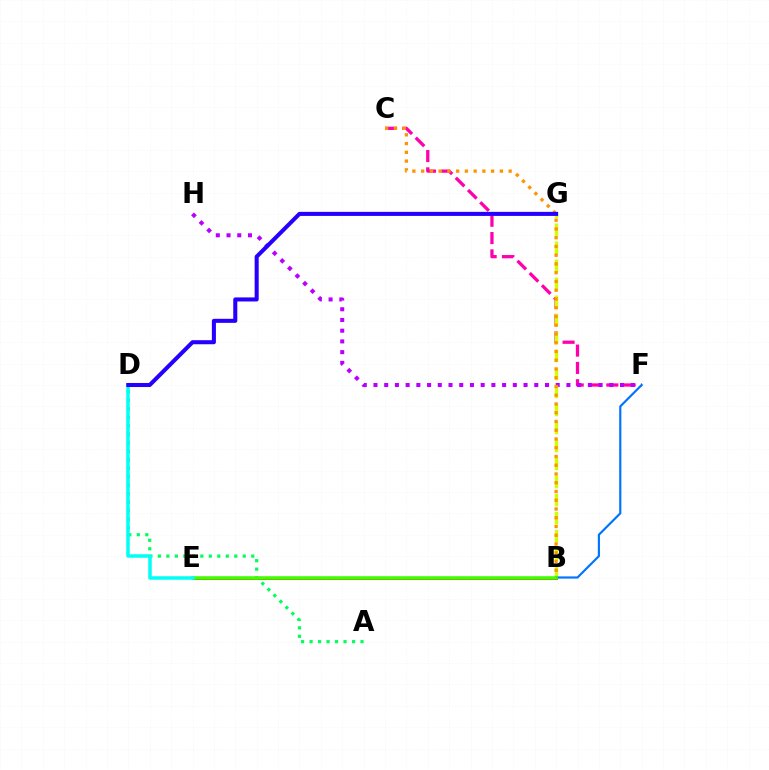{('C', 'F'): [{'color': '#ff00ac', 'line_style': 'dashed', 'thickness': 2.35}], ('B', 'E'): [{'color': '#ff0000', 'line_style': 'solid', 'thickness': 2.19}, {'color': '#3dff00', 'line_style': 'solid', 'thickness': 2.53}], ('A', 'D'): [{'color': '#00ff5c', 'line_style': 'dotted', 'thickness': 2.31}], ('F', 'H'): [{'color': '#b900ff', 'line_style': 'dotted', 'thickness': 2.91}], ('B', 'G'): [{'color': '#d1ff00', 'line_style': 'dashed', 'thickness': 2.45}], ('B', 'F'): [{'color': '#0074ff', 'line_style': 'solid', 'thickness': 1.56}], ('D', 'E'): [{'color': '#00fff6', 'line_style': 'solid', 'thickness': 2.52}], ('B', 'C'): [{'color': '#ff9400', 'line_style': 'dotted', 'thickness': 2.38}], ('D', 'G'): [{'color': '#2500ff', 'line_style': 'solid', 'thickness': 2.92}]}